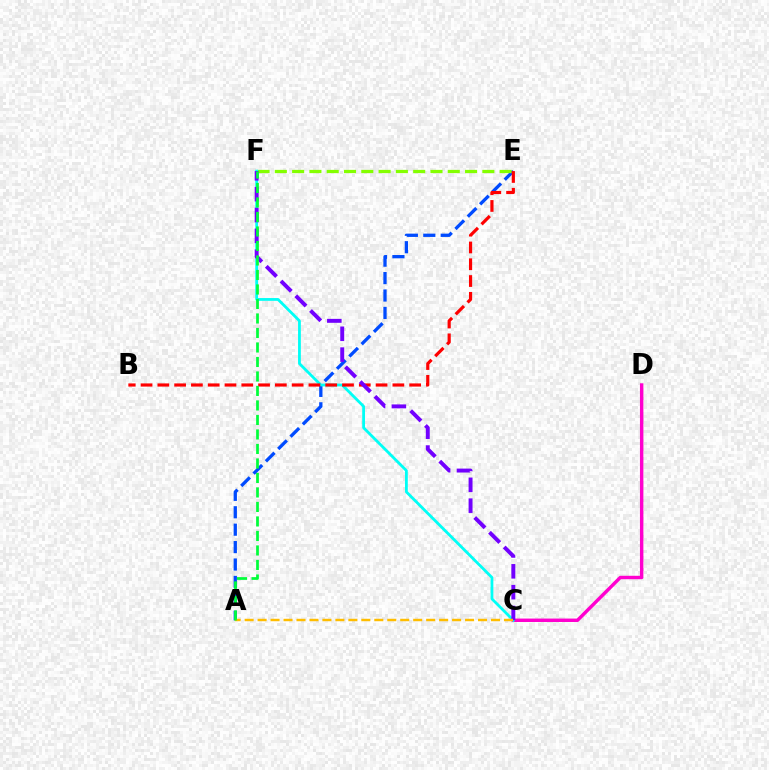{('C', 'D'): [{'color': '#ff00cf', 'line_style': 'solid', 'thickness': 2.47}], ('A', 'E'): [{'color': '#004bff', 'line_style': 'dashed', 'thickness': 2.37}], ('E', 'F'): [{'color': '#84ff00', 'line_style': 'dashed', 'thickness': 2.35}], ('C', 'F'): [{'color': '#00fff6', 'line_style': 'solid', 'thickness': 2.01}, {'color': '#7200ff', 'line_style': 'dashed', 'thickness': 2.83}], ('B', 'E'): [{'color': '#ff0000', 'line_style': 'dashed', 'thickness': 2.28}], ('A', 'C'): [{'color': '#ffbd00', 'line_style': 'dashed', 'thickness': 1.76}], ('A', 'F'): [{'color': '#00ff39', 'line_style': 'dashed', 'thickness': 1.97}]}